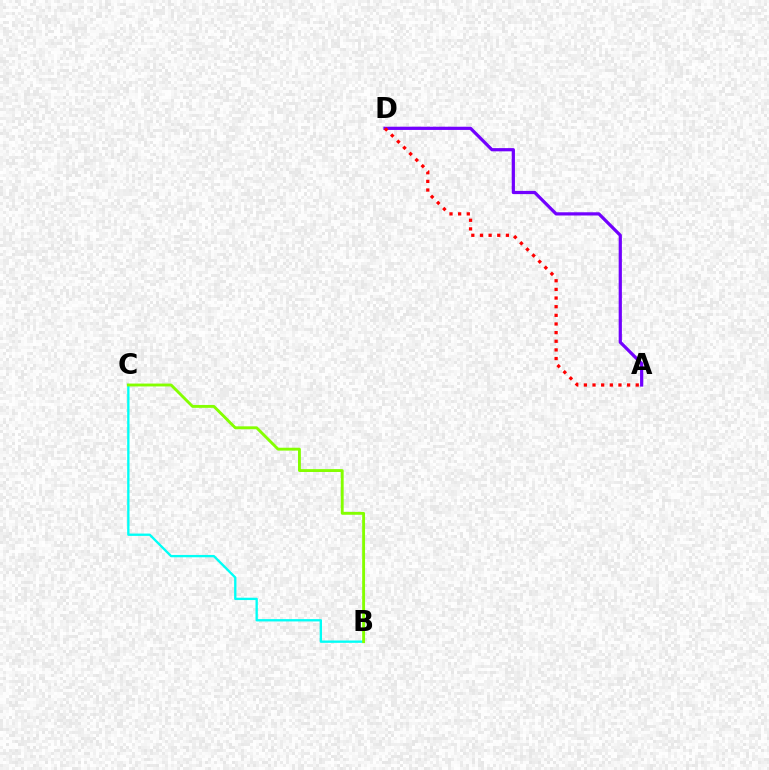{('A', 'D'): [{'color': '#7200ff', 'line_style': 'solid', 'thickness': 2.31}, {'color': '#ff0000', 'line_style': 'dotted', 'thickness': 2.35}], ('B', 'C'): [{'color': '#00fff6', 'line_style': 'solid', 'thickness': 1.68}, {'color': '#84ff00', 'line_style': 'solid', 'thickness': 2.07}]}